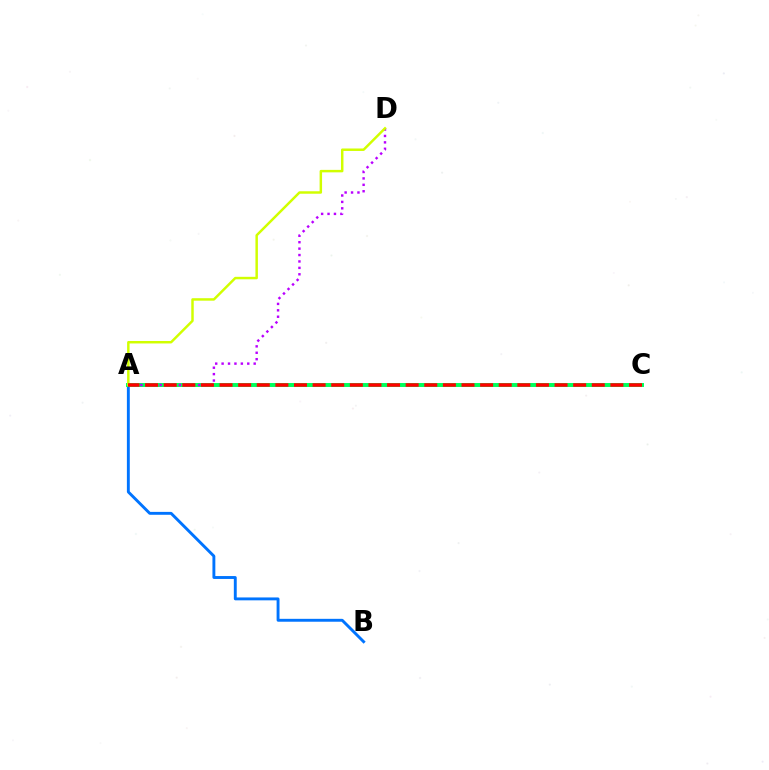{('A', 'B'): [{'color': '#0074ff', 'line_style': 'solid', 'thickness': 2.09}], ('A', 'C'): [{'color': '#00ff5c', 'line_style': 'solid', 'thickness': 2.84}, {'color': '#ff0000', 'line_style': 'dashed', 'thickness': 2.53}], ('A', 'D'): [{'color': '#b900ff', 'line_style': 'dotted', 'thickness': 1.74}, {'color': '#d1ff00', 'line_style': 'solid', 'thickness': 1.78}]}